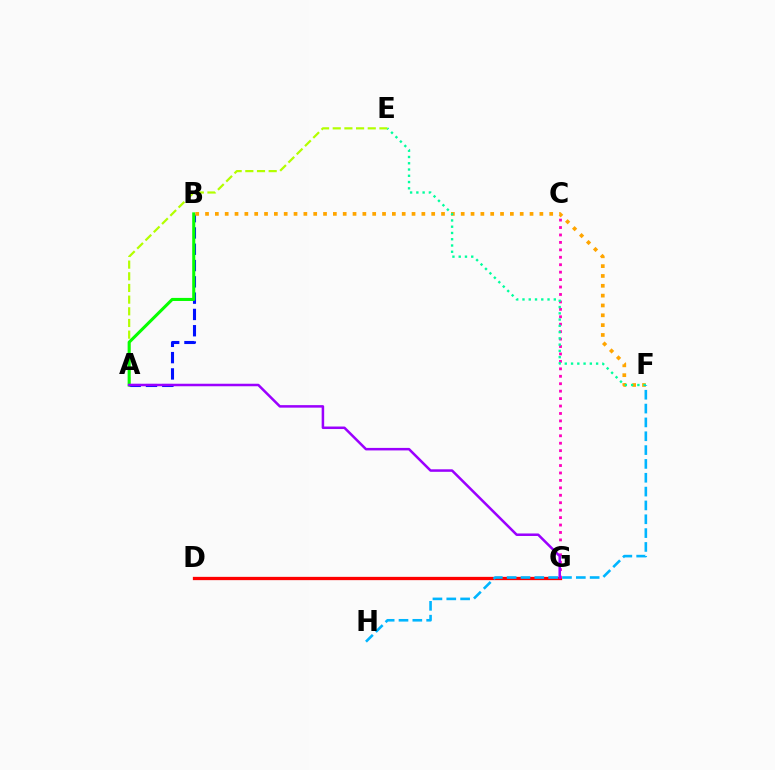{('D', 'G'): [{'color': '#ff0000', 'line_style': 'solid', 'thickness': 2.36}], ('C', 'G'): [{'color': '#ff00bd', 'line_style': 'dotted', 'thickness': 2.02}], ('A', 'B'): [{'color': '#0010ff', 'line_style': 'dashed', 'thickness': 2.21}, {'color': '#08ff00', 'line_style': 'solid', 'thickness': 2.21}], ('A', 'E'): [{'color': '#b3ff00', 'line_style': 'dashed', 'thickness': 1.59}], ('B', 'F'): [{'color': '#ffa500', 'line_style': 'dotted', 'thickness': 2.67}], ('E', 'F'): [{'color': '#00ff9d', 'line_style': 'dotted', 'thickness': 1.7}], ('A', 'G'): [{'color': '#9b00ff', 'line_style': 'solid', 'thickness': 1.81}], ('F', 'H'): [{'color': '#00b5ff', 'line_style': 'dashed', 'thickness': 1.88}]}